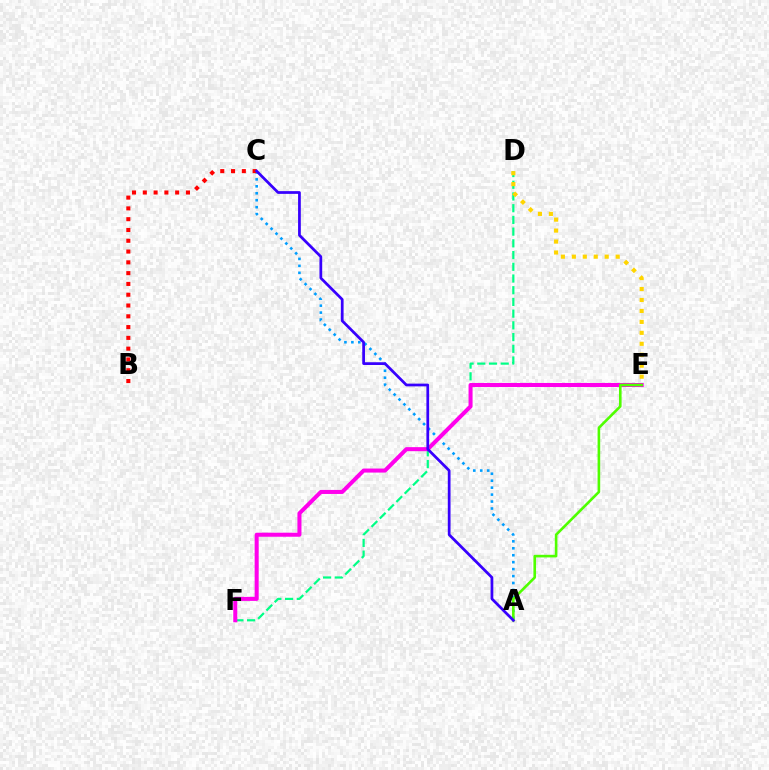{('D', 'F'): [{'color': '#00ff86', 'line_style': 'dashed', 'thickness': 1.59}], ('A', 'C'): [{'color': '#009eff', 'line_style': 'dotted', 'thickness': 1.89}, {'color': '#3700ff', 'line_style': 'solid', 'thickness': 1.97}], ('E', 'F'): [{'color': '#ff00ed', 'line_style': 'solid', 'thickness': 2.9}], ('B', 'C'): [{'color': '#ff0000', 'line_style': 'dotted', 'thickness': 2.93}], ('D', 'E'): [{'color': '#ffd500', 'line_style': 'dotted', 'thickness': 2.98}], ('A', 'E'): [{'color': '#4fff00', 'line_style': 'solid', 'thickness': 1.88}]}